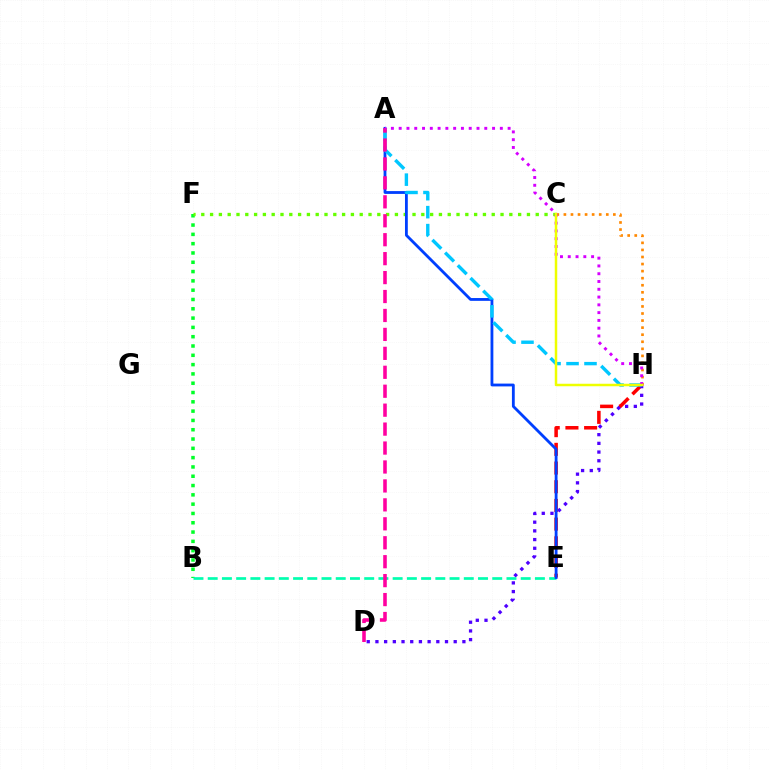{('B', 'F'): [{'color': '#00ff27', 'line_style': 'dotted', 'thickness': 2.53}], ('E', 'H'): [{'color': '#ff0000', 'line_style': 'dashed', 'thickness': 2.54}], ('D', 'H'): [{'color': '#4f00ff', 'line_style': 'dotted', 'thickness': 2.36}], ('C', 'H'): [{'color': '#ff8800', 'line_style': 'dotted', 'thickness': 1.92}, {'color': '#eeff00', 'line_style': 'solid', 'thickness': 1.79}], ('B', 'E'): [{'color': '#00ffaf', 'line_style': 'dashed', 'thickness': 1.93}], ('C', 'F'): [{'color': '#66ff00', 'line_style': 'dotted', 'thickness': 2.39}], ('A', 'E'): [{'color': '#003fff', 'line_style': 'solid', 'thickness': 2.03}], ('A', 'H'): [{'color': '#00c7ff', 'line_style': 'dashed', 'thickness': 2.44}, {'color': '#d600ff', 'line_style': 'dotted', 'thickness': 2.11}], ('A', 'D'): [{'color': '#ff00a0', 'line_style': 'dashed', 'thickness': 2.57}]}